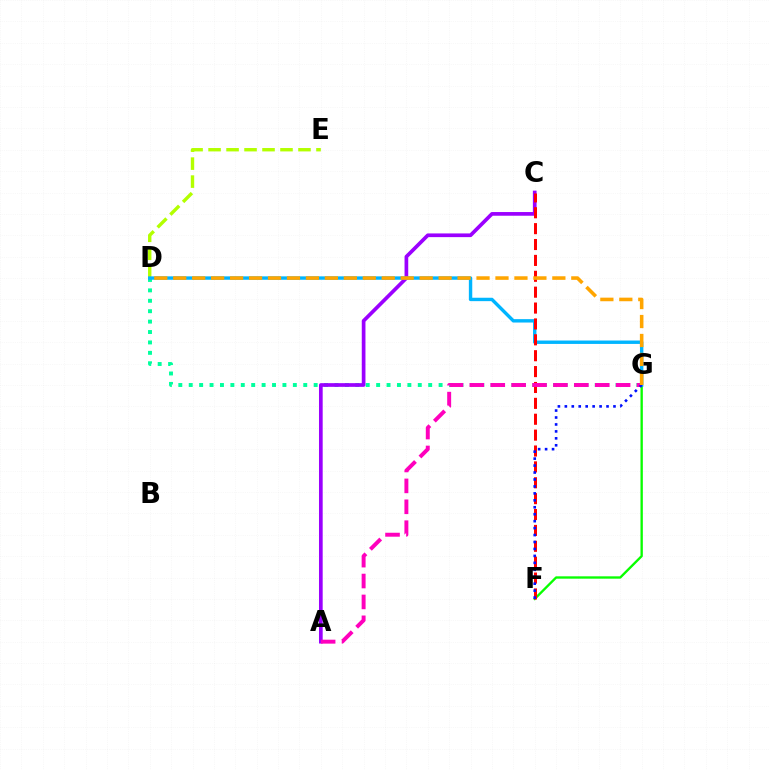{('F', 'G'): [{'color': '#08ff00', 'line_style': 'solid', 'thickness': 1.69}, {'color': '#0010ff', 'line_style': 'dotted', 'thickness': 1.89}], ('D', 'G'): [{'color': '#00ff9d', 'line_style': 'dotted', 'thickness': 2.83}, {'color': '#00b5ff', 'line_style': 'solid', 'thickness': 2.45}, {'color': '#ffa500', 'line_style': 'dashed', 'thickness': 2.58}], ('A', 'C'): [{'color': '#9b00ff', 'line_style': 'solid', 'thickness': 2.66}], ('D', 'E'): [{'color': '#b3ff00', 'line_style': 'dashed', 'thickness': 2.44}], ('C', 'F'): [{'color': '#ff0000', 'line_style': 'dashed', 'thickness': 2.16}], ('A', 'G'): [{'color': '#ff00bd', 'line_style': 'dashed', 'thickness': 2.84}]}